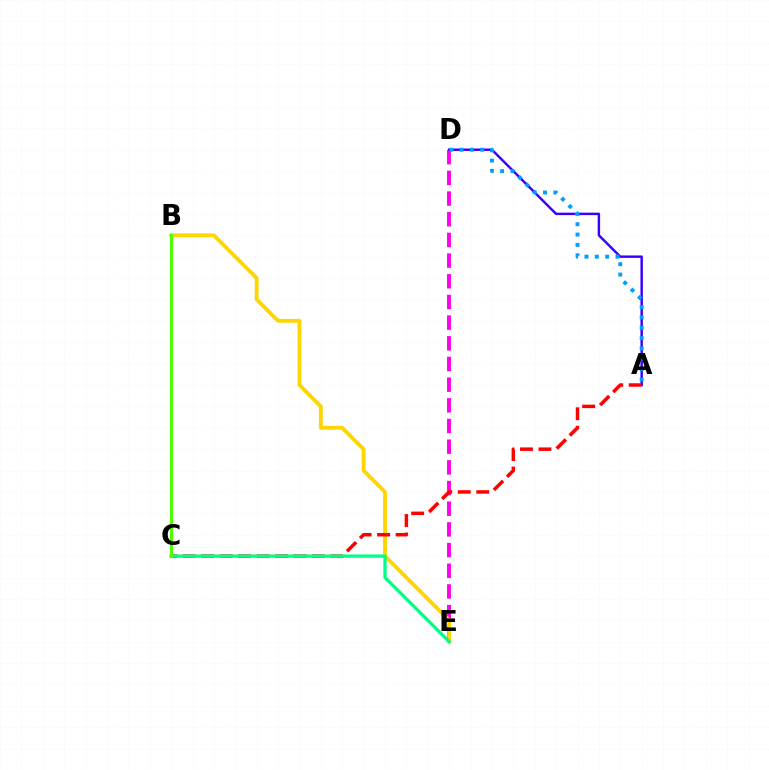{('D', 'E'): [{'color': '#ff00ed', 'line_style': 'dashed', 'thickness': 2.81}], ('B', 'E'): [{'color': '#ffd500', 'line_style': 'solid', 'thickness': 2.77}], ('A', 'D'): [{'color': '#3700ff', 'line_style': 'solid', 'thickness': 1.76}, {'color': '#009eff', 'line_style': 'dotted', 'thickness': 2.81}], ('A', 'C'): [{'color': '#ff0000', 'line_style': 'dashed', 'thickness': 2.51}], ('C', 'E'): [{'color': '#00ff86', 'line_style': 'solid', 'thickness': 2.39}], ('B', 'C'): [{'color': '#4fff00', 'line_style': 'solid', 'thickness': 2.21}]}